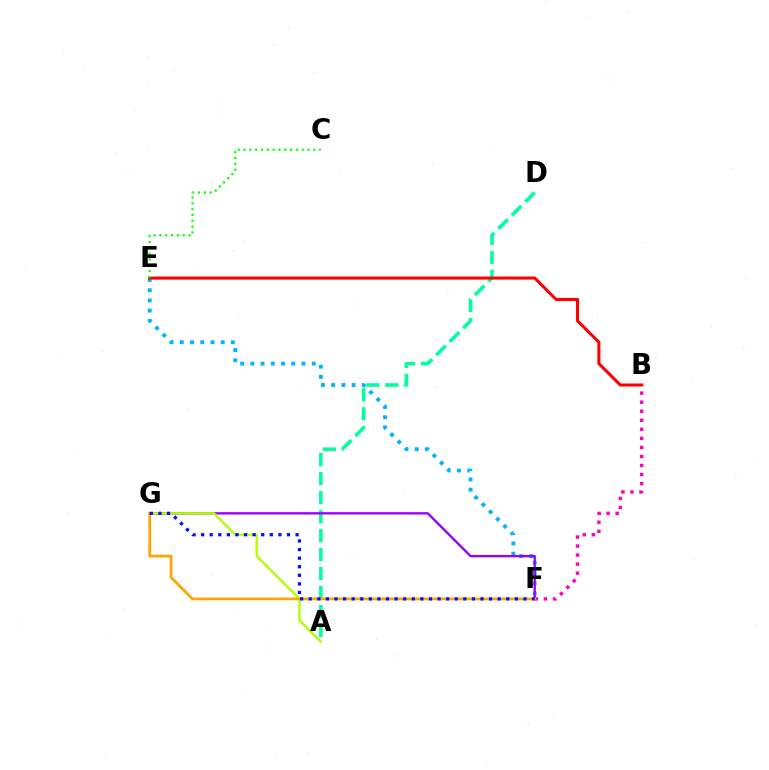{('E', 'F'): [{'color': '#00b5ff', 'line_style': 'dotted', 'thickness': 2.78}], ('A', 'D'): [{'color': '#00ff9d', 'line_style': 'dashed', 'thickness': 2.58}], ('B', 'F'): [{'color': '#ff00bd', 'line_style': 'dotted', 'thickness': 2.46}], ('B', 'E'): [{'color': '#ff0000', 'line_style': 'solid', 'thickness': 2.19}], ('F', 'G'): [{'color': '#9b00ff', 'line_style': 'solid', 'thickness': 1.7}, {'color': '#ffa500', 'line_style': 'solid', 'thickness': 1.97}, {'color': '#0010ff', 'line_style': 'dotted', 'thickness': 2.33}], ('A', 'G'): [{'color': '#b3ff00', 'line_style': 'solid', 'thickness': 1.73}], ('C', 'E'): [{'color': '#08ff00', 'line_style': 'dotted', 'thickness': 1.58}]}